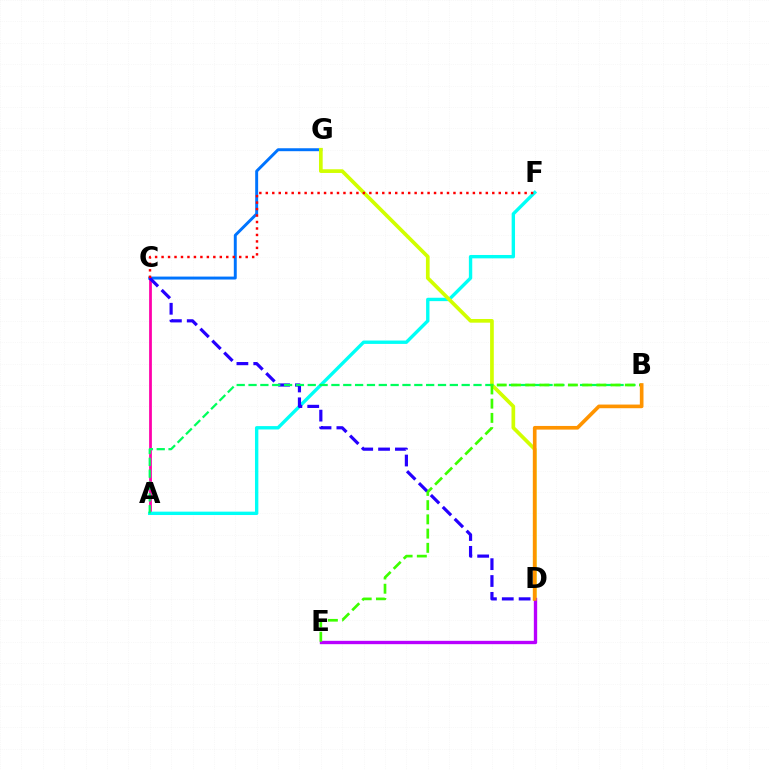{('C', 'G'): [{'color': '#0074ff', 'line_style': 'solid', 'thickness': 2.12}], ('A', 'C'): [{'color': '#ff00ac', 'line_style': 'solid', 'thickness': 1.99}], ('A', 'F'): [{'color': '#00fff6', 'line_style': 'solid', 'thickness': 2.43}], ('C', 'D'): [{'color': '#2500ff', 'line_style': 'dashed', 'thickness': 2.29}], ('D', 'G'): [{'color': '#d1ff00', 'line_style': 'solid', 'thickness': 2.66}], ('A', 'B'): [{'color': '#00ff5c', 'line_style': 'dashed', 'thickness': 1.61}], ('D', 'E'): [{'color': '#b900ff', 'line_style': 'solid', 'thickness': 2.41}], ('C', 'F'): [{'color': '#ff0000', 'line_style': 'dotted', 'thickness': 1.76}], ('B', 'E'): [{'color': '#3dff00', 'line_style': 'dashed', 'thickness': 1.93}], ('B', 'D'): [{'color': '#ff9400', 'line_style': 'solid', 'thickness': 2.63}]}